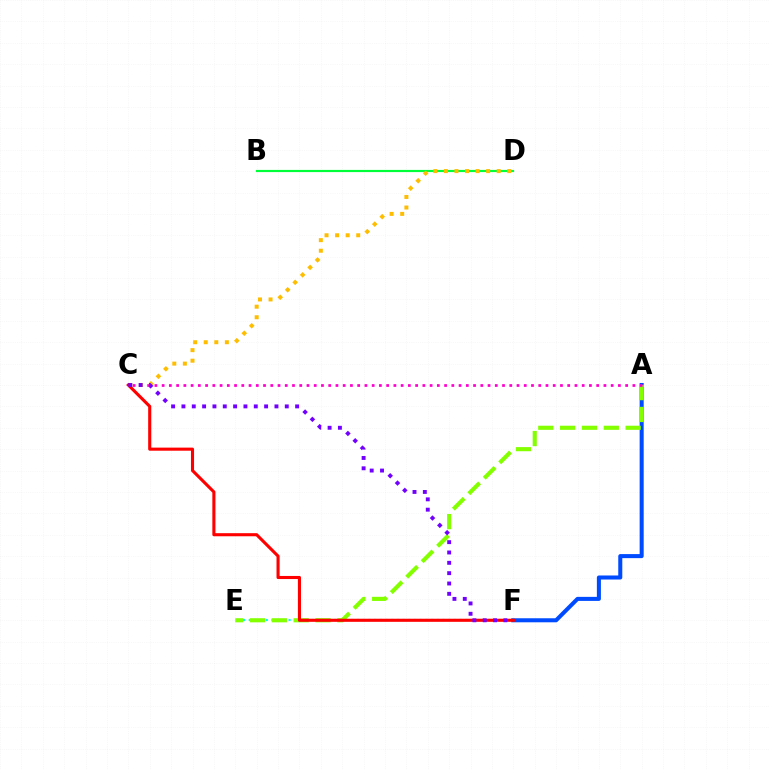{('E', 'F'): [{'color': '#00fff6', 'line_style': 'dotted', 'thickness': 1.55}], ('B', 'D'): [{'color': '#00ff39', 'line_style': 'solid', 'thickness': 1.56}], ('A', 'F'): [{'color': '#004bff', 'line_style': 'solid', 'thickness': 2.91}], ('A', 'E'): [{'color': '#84ff00', 'line_style': 'dashed', 'thickness': 2.97}], ('A', 'C'): [{'color': '#ff00cf', 'line_style': 'dotted', 'thickness': 1.97}], ('C', 'D'): [{'color': '#ffbd00', 'line_style': 'dotted', 'thickness': 2.87}], ('C', 'F'): [{'color': '#ff0000', 'line_style': 'solid', 'thickness': 2.23}, {'color': '#7200ff', 'line_style': 'dotted', 'thickness': 2.81}]}